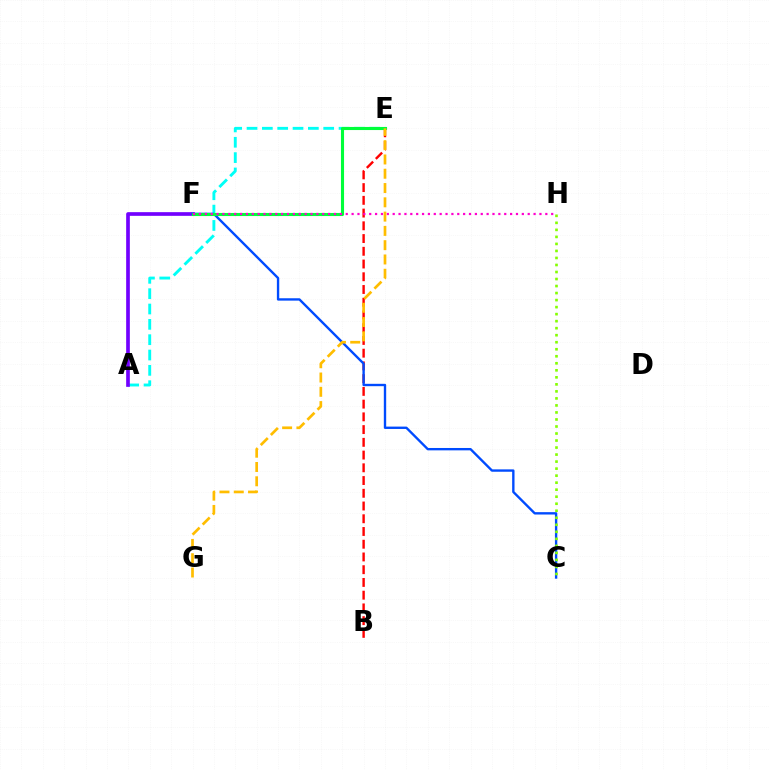{('B', 'E'): [{'color': '#ff0000', 'line_style': 'dashed', 'thickness': 1.73}], ('A', 'E'): [{'color': '#00fff6', 'line_style': 'dashed', 'thickness': 2.08}], ('A', 'F'): [{'color': '#7200ff', 'line_style': 'solid', 'thickness': 2.65}], ('C', 'F'): [{'color': '#004bff', 'line_style': 'solid', 'thickness': 1.71}], ('E', 'F'): [{'color': '#00ff39', 'line_style': 'solid', 'thickness': 2.23}], ('C', 'H'): [{'color': '#84ff00', 'line_style': 'dotted', 'thickness': 1.91}], ('F', 'H'): [{'color': '#ff00cf', 'line_style': 'dotted', 'thickness': 1.59}], ('E', 'G'): [{'color': '#ffbd00', 'line_style': 'dashed', 'thickness': 1.94}]}